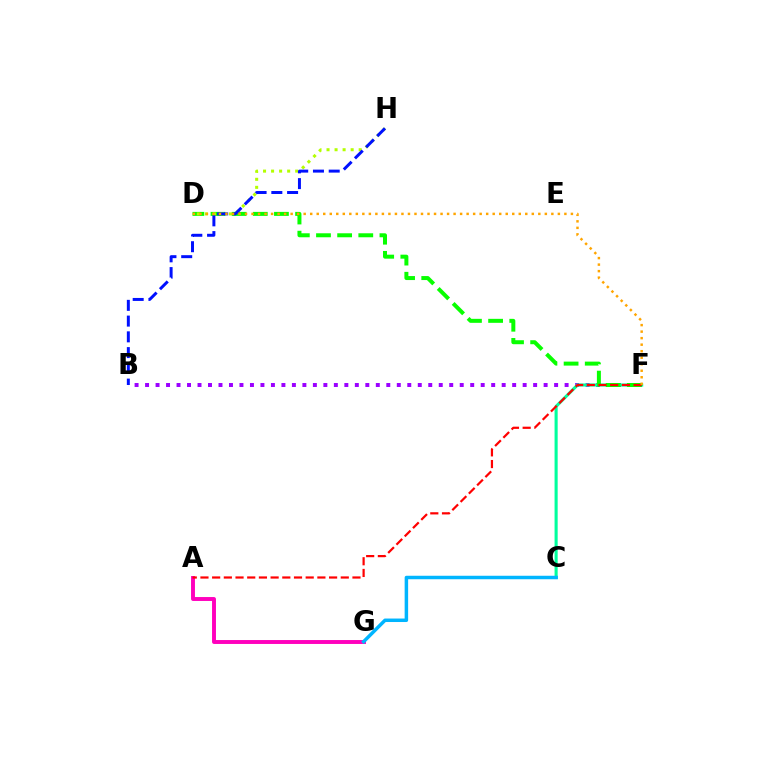{('B', 'F'): [{'color': '#9b00ff', 'line_style': 'dotted', 'thickness': 2.85}], ('A', 'G'): [{'color': '#ff00bd', 'line_style': 'solid', 'thickness': 2.82}], ('C', 'F'): [{'color': '#00ff9d', 'line_style': 'solid', 'thickness': 2.23}], ('D', 'F'): [{'color': '#08ff00', 'line_style': 'dashed', 'thickness': 2.87}, {'color': '#ffa500', 'line_style': 'dotted', 'thickness': 1.77}], ('D', 'H'): [{'color': '#b3ff00', 'line_style': 'dotted', 'thickness': 2.18}], ('C', 'G'): [{'color': '#00b5ff', 'line_style': 'solid', 'thickness': 2.51}], ('B', 'H'): [{'color': '#0010ff', 'line_style': 'dashed', 'thickness': 2.14}], ('A', 'F'): [{'color': '#ff0000', 'line_style': 'dashed', 'thickness': 1.59}]}